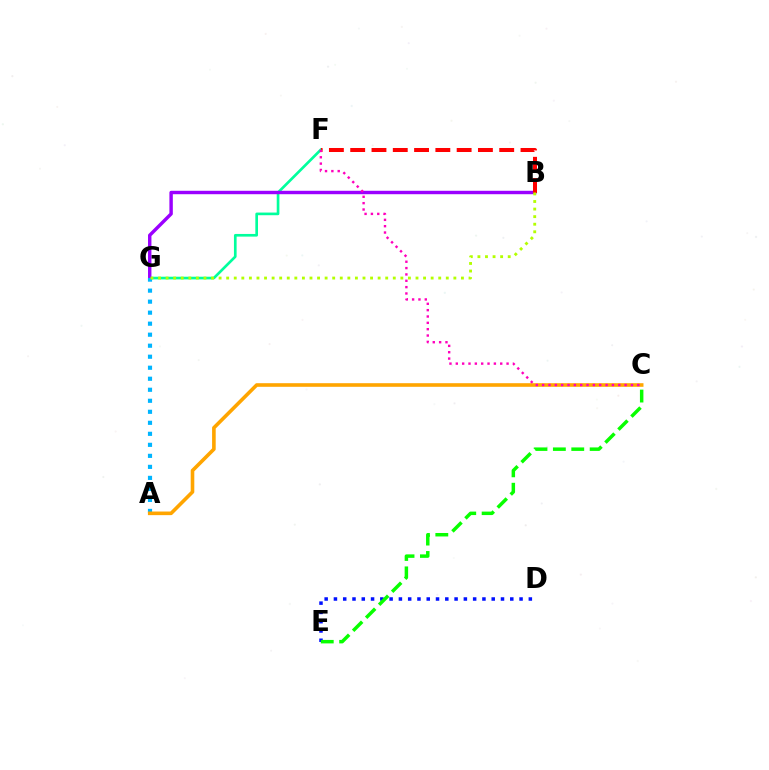{('F', 'G'): [{'color': '#00ff9d', 'line_style': 'solid', 'thickness': 1.92}], ('D', 'E'): [{'color': '#0010ff', 'line_style': 'dotted', 'thickness': 2.52}], ('B', 'G'): [{'color': '#9b00ff', 'line_style': 'solid', 'thickness': 2.46}, {'color': '#b3ff00', 'line_style': 'dotted', 'thickness': 2.06}], ('A', 'G'): [{'color': '#00b5ff', 'line_style': 'dotted', 'thickness': 2.99}], ('A', 'C'): [{'color': '#ffa500', 'line_style': 'solid', 'thickness': 2.6}], ('B', 'F'): [{'color': '#ff0000', 'line_style': 'dashed', 'thickness': 2.89}], ('C', 'E'): [{'color': '#08ff00', 'line_style': 'dashed', 'thickness': 2.5}], ('C', 'F'): [{'color': '#ff00bd', 'line_style': 'dotted', 'thickness': 1.72}]}